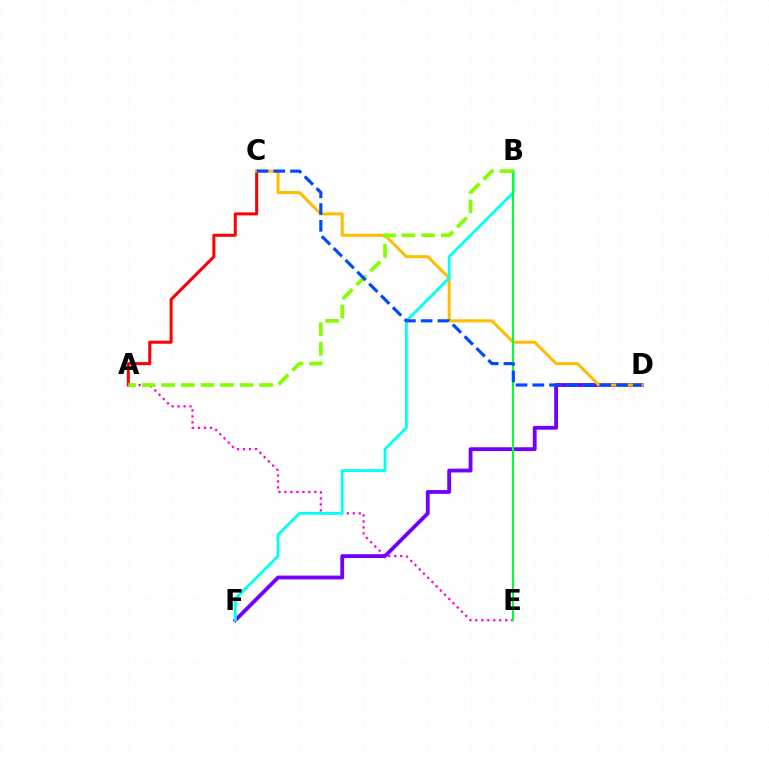{('A', 'C'): [{'color': '#ff0000', 'line_style': 'solid', 'thickness': 2.18}], ('A', 'E'): [{'color': '#ff00cf', 'line_style': 'dotted', 'thickness': 1.62}], ('D', 'F'): [{'color': '#7200ff', 'line_style': 'solid', 'thickness': 2.75}], ('C', 'D'): [{'color': '#ffbd00', 'line_style': 'solid', 'thickness': 2.18}, {'color': '#004bff', 'line_style': 'dashed', 'thickness': 2.28}], ('B', 'F'): [{'color': '#00fff6', 'line_style': 'solid', 'thickness': 2.01}], ('B', 'E'): [{'color': '#00ff39', 'line_style': 'solid', 'thickness': 1.51}], ('A', 'B'): [{'color': '#84ff00', 'line_style': 'dashed', 'thickness': 2.66}]}